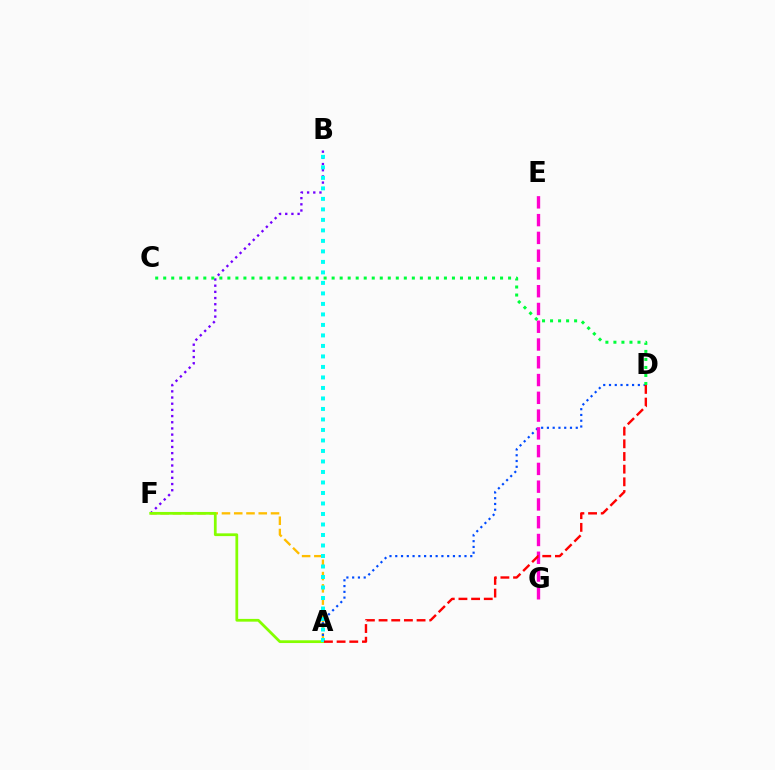{('A', 'F'): [{'color': '#ffbd00', 'line_style': 'dashed', 'thickness': 1.67}, {'color': '#84ff00', 'line_style': 'solid', 'thickness': 1.98}], ('B', 'F'): [{'color': '#7200ff', 'line_style': 'dotted', 'thickness': 1.68}], ('A', 'D'): [{'color': '#004bff', 'line_style': 'dotted', 'thickness': 1.57}, {'color': '#ff0000', 'line_style': 'dashed', 'thickness': 1.72}], ('E', 'G'): [{'color': '#ff00cf', 'line_style': 'dashed', 'thickness': 2.41}], ('A', 'B'): [{'color': '#00fff6', 'line_style': 'dotted', 'thickness': 2.85}], ('C', 'D'): [{'color': '#00ff39', 'line_style': 'dotted', 'thickness': 2.18}]}